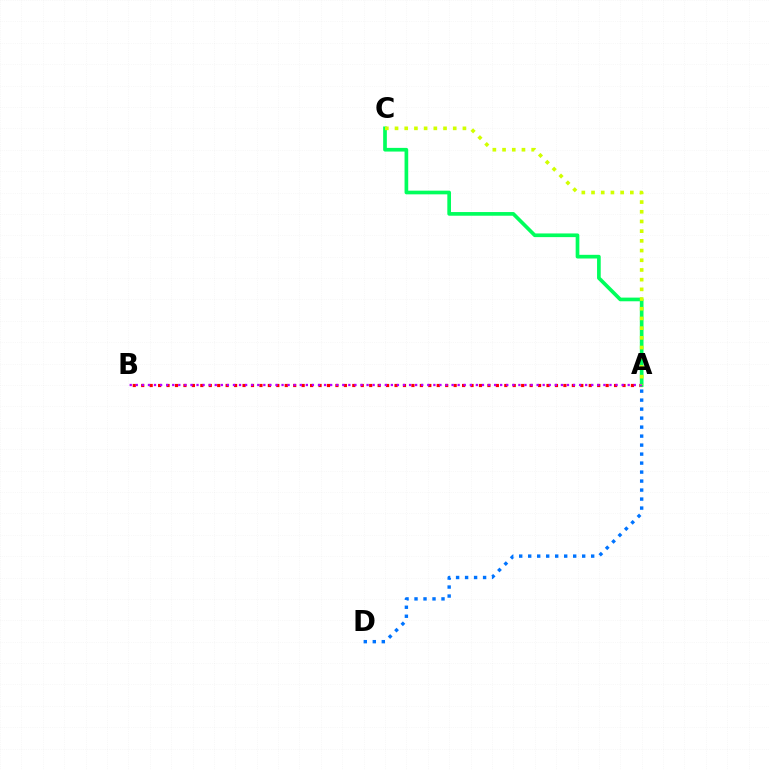{('A', 'B'): [{'color': '#ff0000', 'line_style': 'dotted', 'thickness': 2.29}, {'color': '#b900ff', 'line_style': 'dotted', 'thickness': 1.65}], ('A', 'D'): [{'color': '#0074ff', 'line_style': 'dotted', 'thickness': 2.44}], ('A', 'C'): [{'color': '#00ff5c', 'line_style': 'solid', 'thickness': 2.65}, {'color': '#d1ff00', 'line_style': 'dotted', 'thickness': 2.64}]}